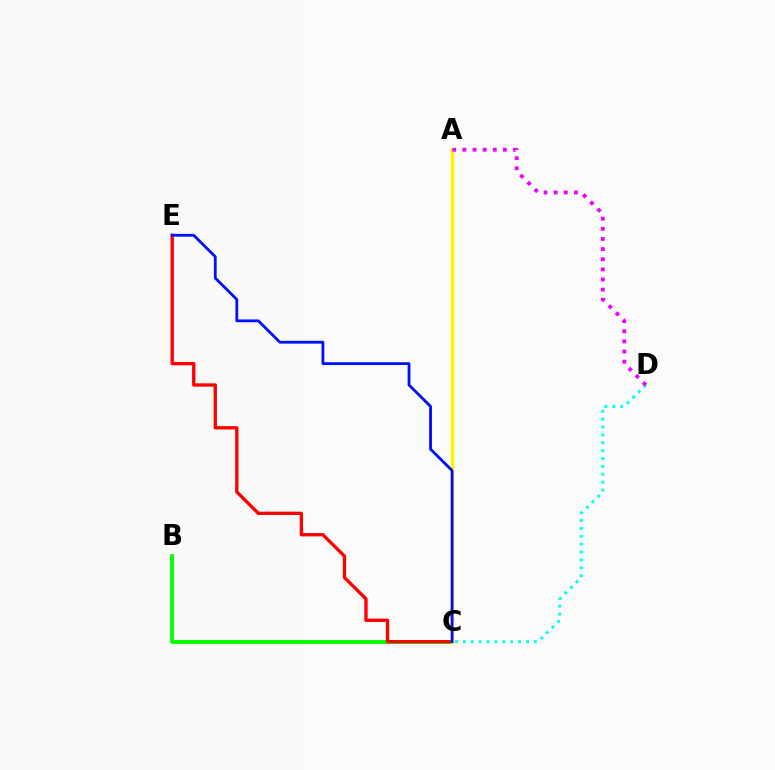{('B', 'C'): [{'color': '#08ff00', 'line_style': 'solid', 'thickness': 2.76}], ('C', 'E'): [{'color': '#ff0000', 'line_style': 'solid', 'thickness': 2.4}, {'color': '#0010ff', 'line_style': 'solid', 'thickness': 2.02}], ('A', 'C'): [{'color': '#fcf500', 'line_style': 'solid', 'thickness': 2.49}], ('C', 'D'): [{'color': '#00fff6', 'line_style': 'dotted', 'thickness': 2.14}], ('A', 'D'): [{'color': '#ee00ff', 'line_style': 'dotted', 'thickness': 2.75}]}